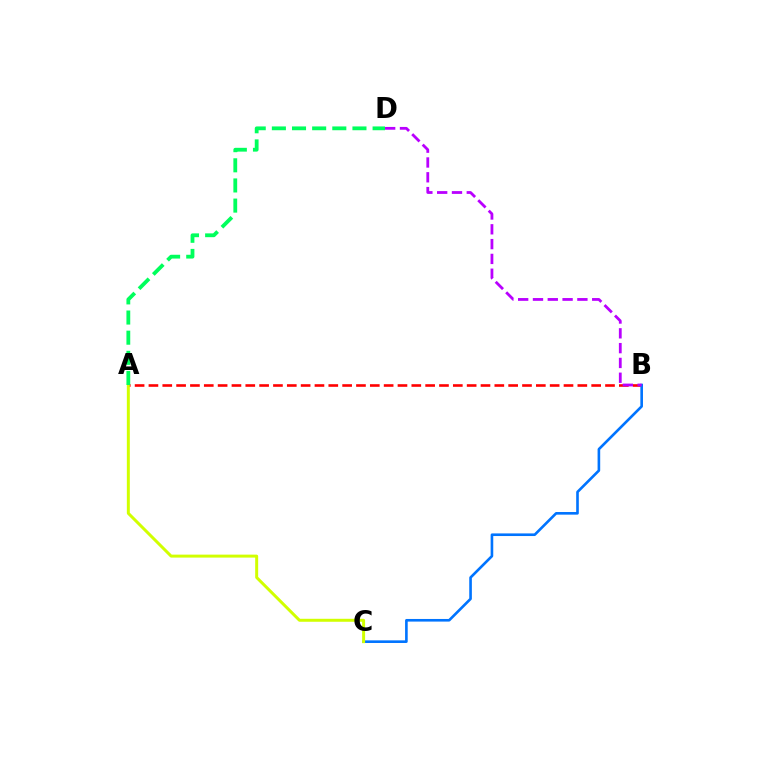{('A', 'B'): [{'color': '#ff0000', 'line_style': 'dashed', 'thickness': 1.88}], ('B', 'C'): [{'color': '#0074ff', 'line_style': 'solid', 'thickness': 1.89}], ('B', 'D'): [{'color': '#b900ff', 'line_style': 'dashed', 'thickness': 2.01}], ('A', 'C'): [{'color': '#d1ff00', 'line_style': 'solid', 'thickness': 2.14}], ('A', 'D'): [{'color': '#00ff5c', 'line_style': 'dashed', 'thickness': 2.74}]}